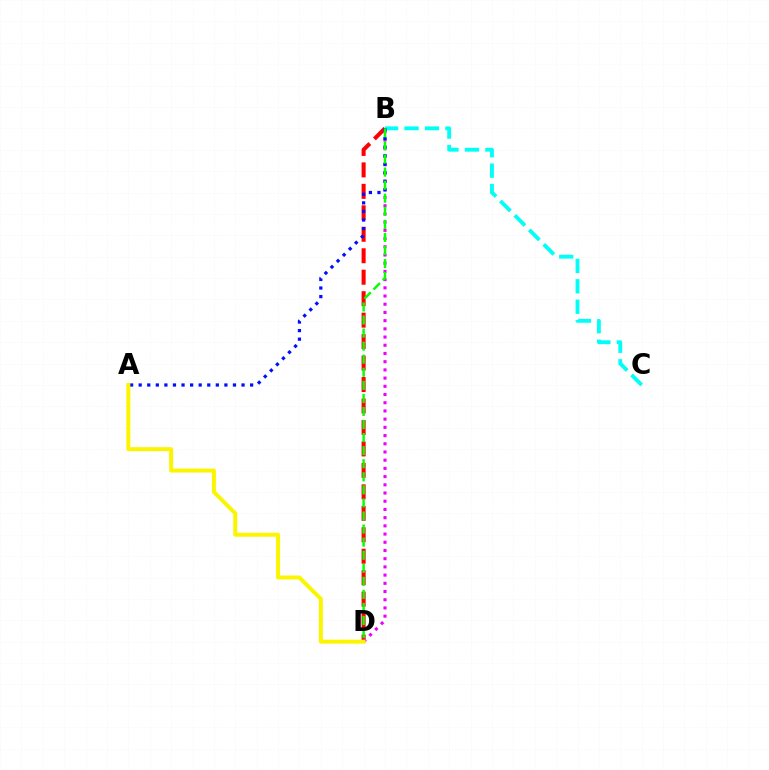{('B', 'D'): [{'color': '#ff0000', 'line_style': 'dashed', 'thickness': 2.92}, {'color': '#ee00ff', 'line_style': 'dotted', 'thickness': 2.23}, {'color': '#08ff00', 'line_style': 'dashed', 'thickness': 1.77}], ('B', 'C'): [{'color': '#00fff6', 'line_style': 'dashed', 'thickness': 2.78}], ('A', 'B'): [{'color': '#0010ff', 'line_style': 'dotted', 'thickness': 2.33}], ('A', 'D'): [{'color': '#fcf500', 'line_style': 'solid', 'thickness': 2.86}]}